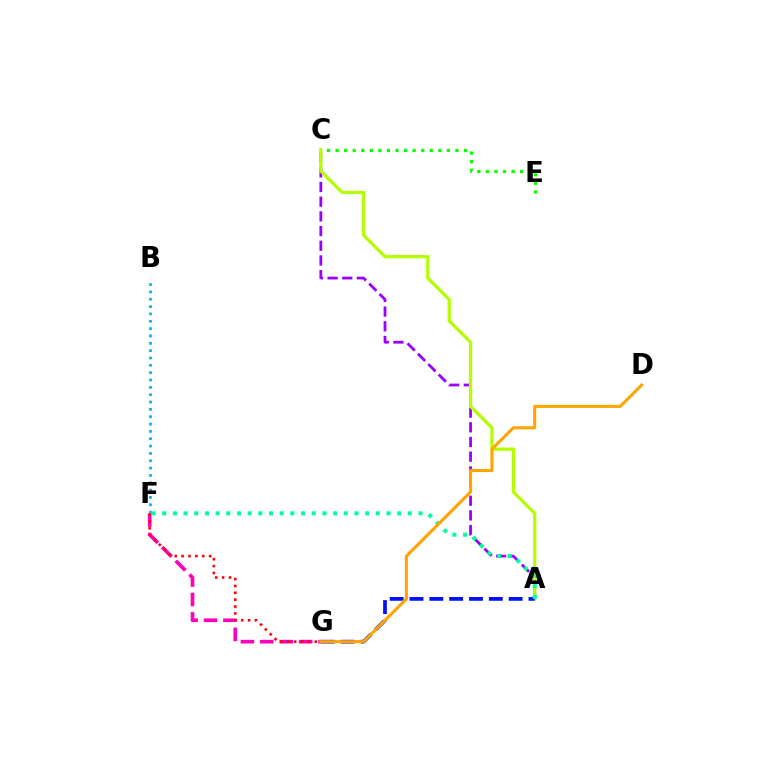{('A', 'C'): [{'color': '#9b00ff', 'line_style': 'dashed', 'thickness': 1.99}, {'color': '#b3ff00', 'line_style': 'solid', 'thickness': 2.33}], ('F', 'G'): [{'color': '#ff00bd', 'line_style': 'dashed', 'thickness': 2.64}, {'color': '#ff0000', 'line_style': 'dotted', 'thickness': 1.87}], ('B', 'F'): [{'color': '#00b5ff', 'line_style': 'dotted', 'thickness': 1.99}], ('A', 'G'): [{'color': '#0010ff', 'line_style': 'dashed', 'thickness': 2.69}], ('C', 'E'): [{'color': '#08ff00', 'line_style': 'dotted', 'thickness': 2.33}], ('A', 'F'): [{'color': '#00ff9d', 'line_style': 'dotted', 'thickness': 2.9}], ('D', 'G'): [{'color': '#ffa500', 'line_style': 'solid', 'thickness': 2.21}]}